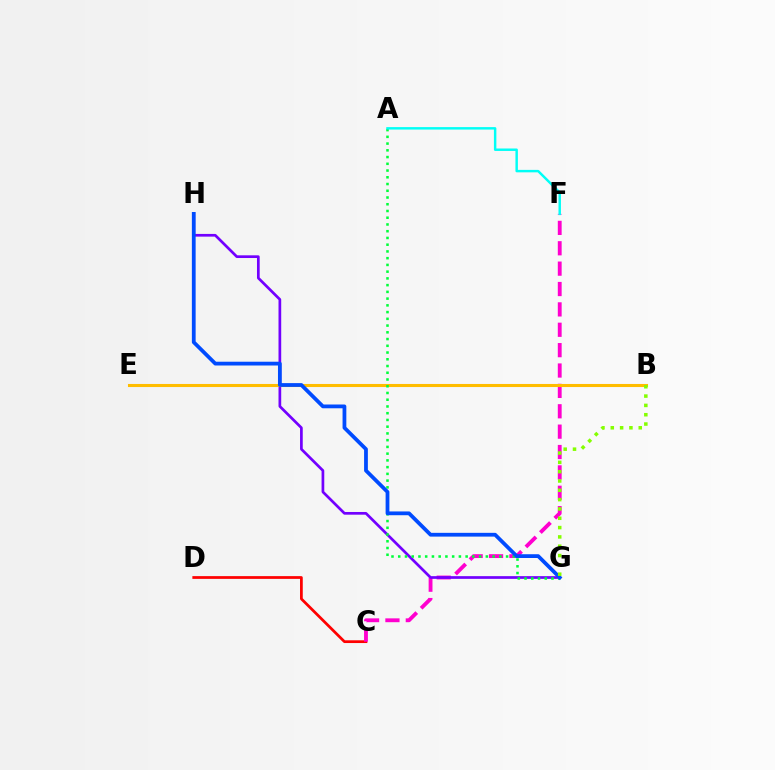{('C', 'D'): [{'color': '#ff0000', 'line_style': 'solid', 'thickness': 1.98}], ('C', 'F'): [{'color': '#ff00cf', 'line_style': 'dashed', 'thickness': 2.77}], ('G', 'H'): [{'color': '#7200ff', 'line_style': 'solid', 'thickness': 1.95}, {'color': '#004bff', 'line_style': 'solid', 'thickness': 2.72}], ('B', 'E'): [{'color': '#ffbd00', 'line_style': 'solid', 'thickness': 2.21}], ('A', 'G'): [{'color': '#00ff39', 'line_style': 'dotted', 'thickness': 1.83}], ('A', 'F'): [{'color': '#00fff6', 'line_style': 'solid', 'thickness': 1.76}], ('B', 'G'): [{'color': '#84ff00', 'line_style': 'dotted', 'thickness': 2.53}]}